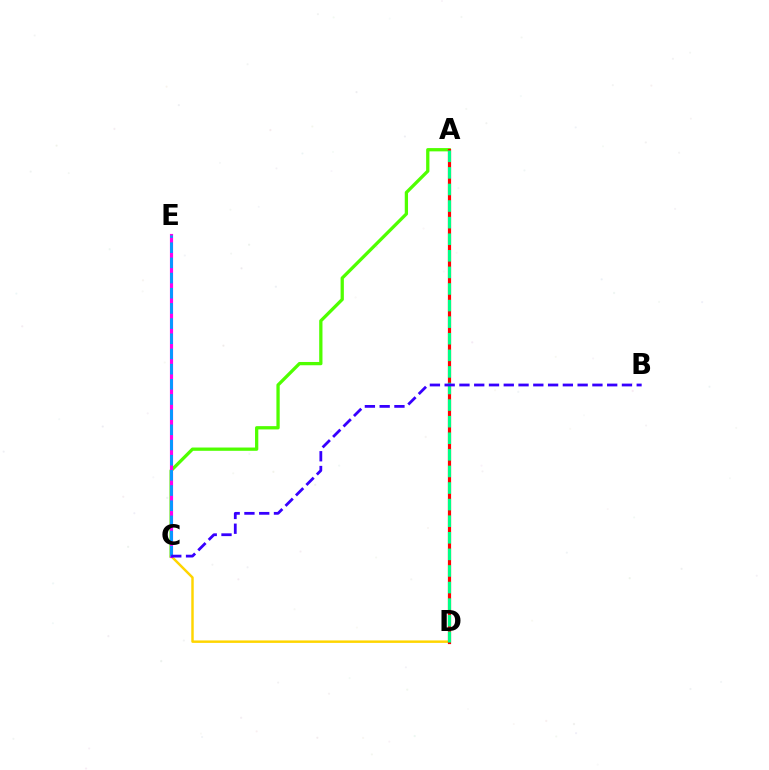{('A', 'C'): [{'color': '#4fff00', 'line_style': 'solid', 'thickness': 2.36}], ('C', 'D'): [{'color': '#ffd500', 'line_style': 'solid', 'thickness': 1.77}], ('A', 'D'): [{'color': '#ff0000', 'line_style': 'solid', 'thickness': 2.29}, {'color': '#00ff86', 'line_style': 'dashed', 'thickness': 2.25}], ('C', 'E'): [{'color': '#ff00ed', 'line_style': 'solid', 'thickness': 2.26}, {'color': '#009eff', 'line_style': 'dashed', 'thickness': 2.06}], ('B', 'C'): [{'color': '#3700ff', 'line_style': 'dashed', 'thickness': 2.01}]}